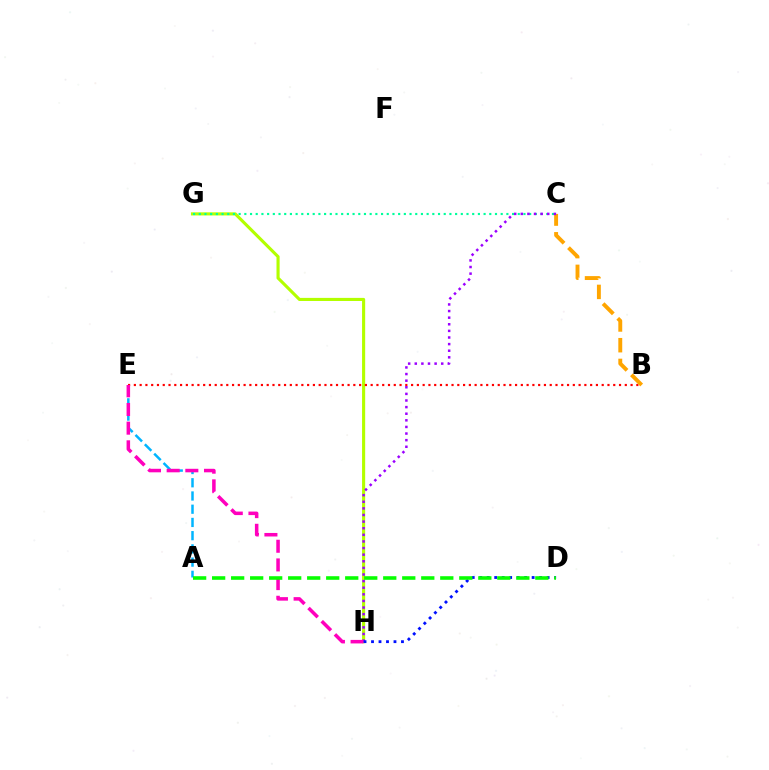{('G', 'H'): [{'color': '#b3ff00', 'line_style': 'solid', 'thickness': 2.24}], ('B', 'E'): [{'color': '#ff0000', 'line_style': 'dotted', 'thickness': 1.57}], ('C', 'G'): [{'color': '#00ff9d', 'line_style': 'dotted', 'thickness': 1.55}], ('B', 'C'): [{'color': '#ffa500', 'line_style': 'dashed', 'thickness': 2.81}], ('A', 'E'): [{'color': '#00b5ff', 'line_style': 'dashed', 'thickness': 1.8}], ('C', 'H'): [{'color': '#9b00ff', 'line_style': 'dotted', 'thickness': 1.8}], ('E', 'H'): [{'color': '#ff00bd', 'line_style': 'dashed', 'thickness': 2.54}], ('D', 'H'): [{'color': '#0010ff', 'line_style': 'dotted', 'thickness': 2.03}], ('A', 'D'): [{'color': '#08ff00', 'line_style': 'dashed', 'thickness': 2.58}]}